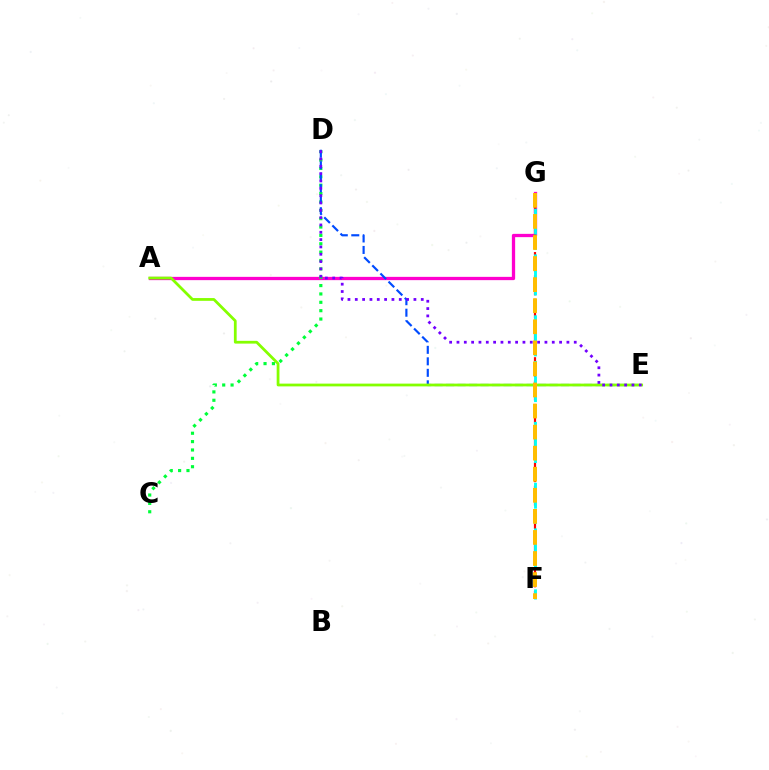{('A', 'G'): [{'color': '#ff00cf', 'line_style': 'solid', 'thickness': 2.36}], ('C', 'D'): [{'color': '#00ff39', 'line_style': 'dotted', 'thickness': 2.27}], ('D', 'E'): [{'color': '#004bff', 'line_style': 'dashed', 'thickness': 1.56}, {'color': '#7200ff', 'line_style': 'dotted', 'thickness': 1.99}], ('F', 'G'): [{'color': '#ff0000', 'line_style': 'dashed', 'thickness': 1.59}, {'color': '#00fff6', 'line_style': 'dashed', 'thickness': 2.07}, {'color': '#ffbd00', 'line_style': 'dashed', 'thickness': 2.86}], ('A', 'E'): [{'color': '#84ff00', 'line_style': 'solid', 'thickness': 1.99}]}